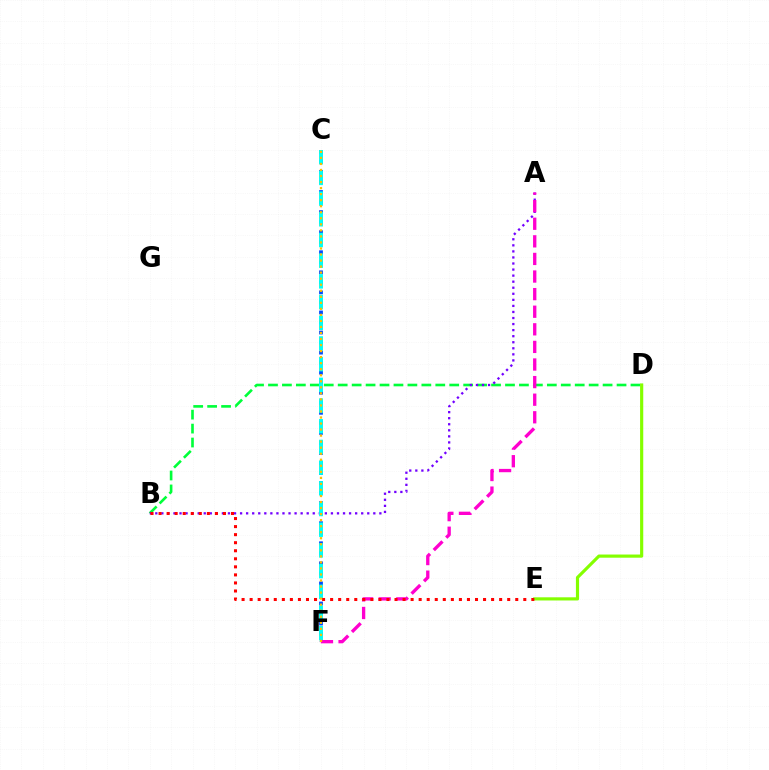{('B', 'D'): [{'color': '#00ff39', 'line_style': 'dashed', 'thickness': 1.89}], ('A', 'B'): [{'color': '#7200ff', 'line_style': 'dotted', 'thickness': 1.65}], ('C', 'F'): [{'color': '#004bff', 'line_style': 'dotted', 'thickness': 2.73}, {'color': '#00fff6', 'line_style': 'dashed', 'thickness': 2.81}, {'color': '#ffbd00', 'line_style': 'dotted', 'thickness': 1.64}], ('A', 'F'): [{'color': '#ff00cf', 'line_style': 'dashed', 'thickness': 2.39}], ('D', 'E'): [{'color': '#84ff00', 'line_style': 'solid', 'thickness': 2.28}], ('B', 'E'): [{'color': '#ff0000', 'line_style': 'dotted', 'thickness': 2.19}]}